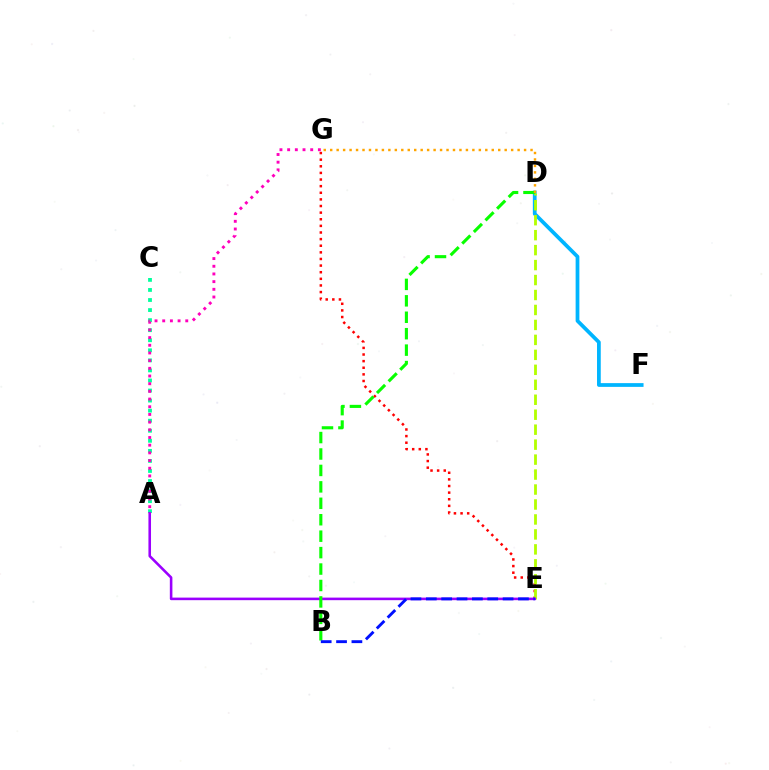{('A', 'C'): [{'color': '#00ff9d', 'line_style': 'dotted', 'thickness': 2.73}], ('D', 'F'): [{'color': '#00b5ff', 'line_style': 'solid', 'thickness': 2.7}], ('E', 'G'): [{'color': '#ff0000', 'line_style': 'dotted', 'thickness': 1.8}], ('D', 'E'): [{'color': '#b3ff00', 'line_style': 'dashed', 'thickness': 2.03}], ('A', 'E'): [{'color': '#9b00ff', 'line_style': 'solid', 'thickness': 1.86}], ('B', 'D'): [{'color': '#08ff00', 'line_style': 'dashed', 'thickness': 2.23}], ('A', 'G'): [{'color': '#ff00bd', 'line_style': 'dotted', 'thickness': 2.09}], ('B', 'E'): [{'color': '#0010ff', 'line_style': 'dashed', 'thickness': 2.09}], ('D', 'G'): [{'color': '#ffa500', 'line_style': 'dotted', 'thickness': 1.76}]}